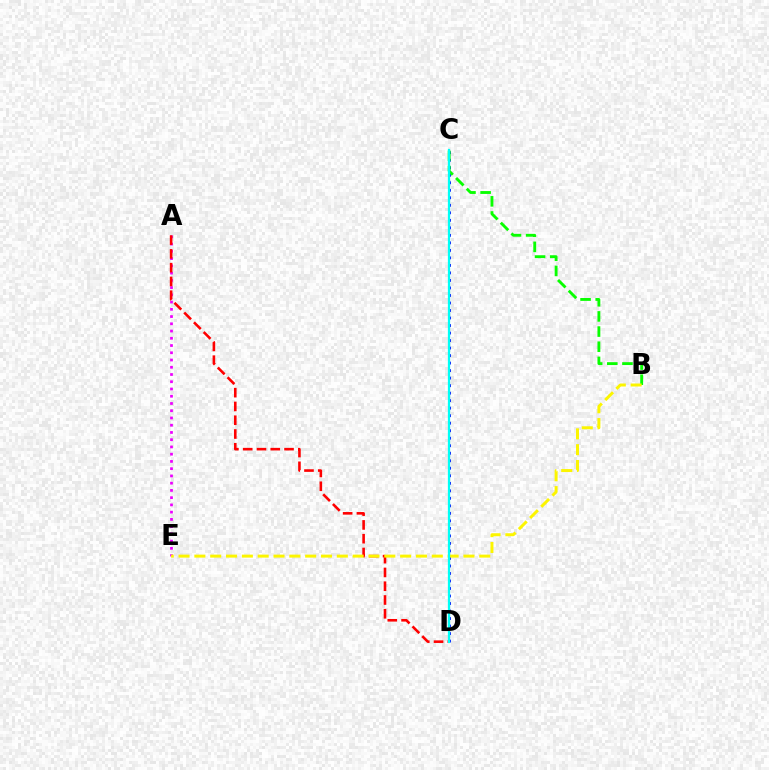{('C', 'D'): [{'color': '#0010ff', 'line_style': 'dotted', 'thickness': 2.04}, {'color': '#00fff6', 'line_style': 'solid', 'thickness': 1.62}], ('B', 'C'): [{'color': '#08ff00', 'line_style': 'dashed', 'thickness': 2.06}], ('A', 'E'): [{'color': '#ee00ff', 'line_style': 'dotted', 'thickness': 1.97}], ('A', 'D'): [{'color': '#ff0000', 'line_style': 'dashed', 'thickness': 1.87}], ('B', 'E'): [{'color': '#fcf500', 'line_style': 'dashed', 'thickness': 2.15}]}